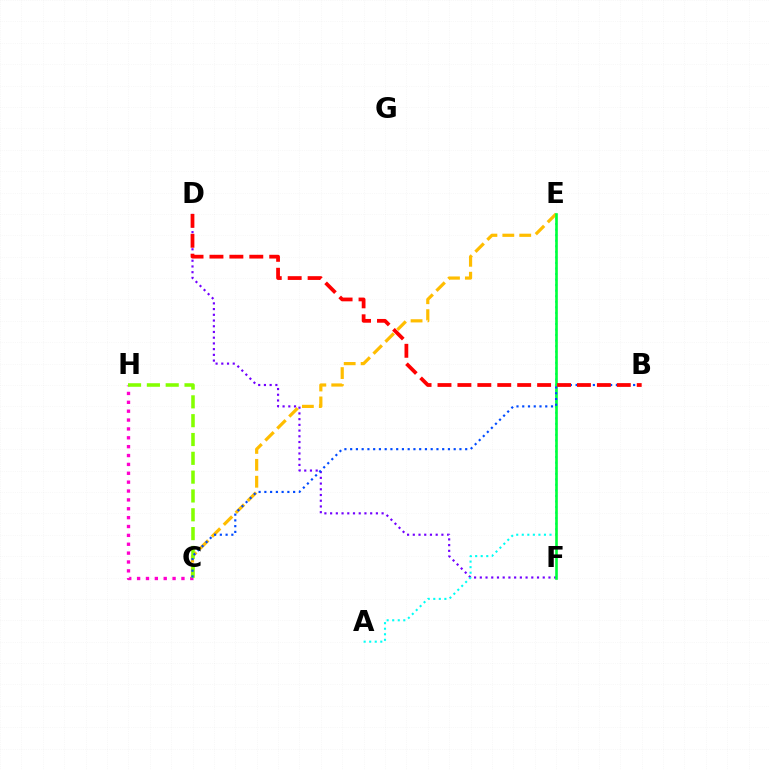{('D', 'F'): [{'color': '#7200ff', 'line_style': 'dotted', 'thickness': 1.55}], ('C', 'H'): [{'color': '#ff00cf', 'line_style': 'dotted', 'thickness': 2.41}, {'color': '#84ff00', 'line_style': 'dashed', 'thickness': 2.56}], ('A', 'E'): [{'color': '#00fff6', 'line_style': 'dotted', 'thickness': 1.51}], ('C', 'E'): [{'color': '#ffbd00', 'line_style': 'dashed', 'thickness': 2.3}], ('E', 'F'): [{'color': '#00ff39', 'line_style': 'solid', 'thickness': 1.88}], ('B', 'C'): [{'color': '#004bff', 'line_style': 'dotted', 'thickness': 1.56}], ('B', 'D'): [{'color': '#ff0000', 'line_style': 'dashed', 'thickness': 2.71}]}